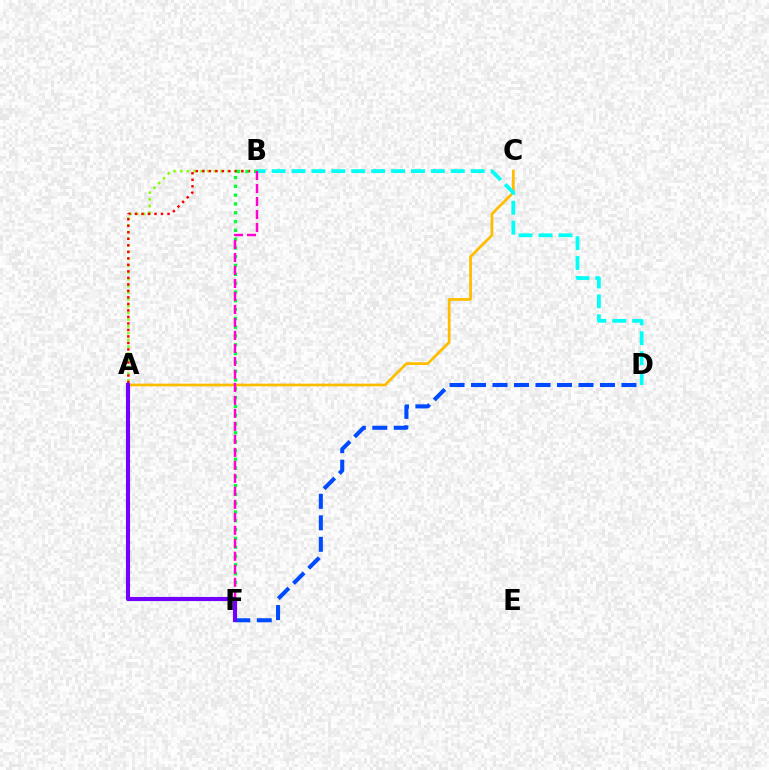{('A', 'C'): [{'color': '#ffbd00', 'line_style': 'solid', 'thickness': 1.97}], ('D', 'F'): [{'color': '#004bff', 'line_style': 'dashed', 'thickness': 2.92}], ('B', 'D'): [{'color': '#00fff6', 'line_style': 'dashed', 'thickness': 2.7}], ('A', 'B'): [{'color': '#84ff00', 'line_style': 'dotted', 'thickness': 1.83}, {'color': '#ff0000', 'line_style': 'dotted', 'thickness': 1.77}], ('B', 'F'): [{'color': '#00ff39', 'line_style': 'dotted', 'thickness': 2.39}, {'color': '#ff00cf', 'line_style': 'dashed', 'thickness': 1.76}], ('A', 'F'): [{'color': '#7200ff', 'line_style': 'solid', 'thickness': 2.97}]}